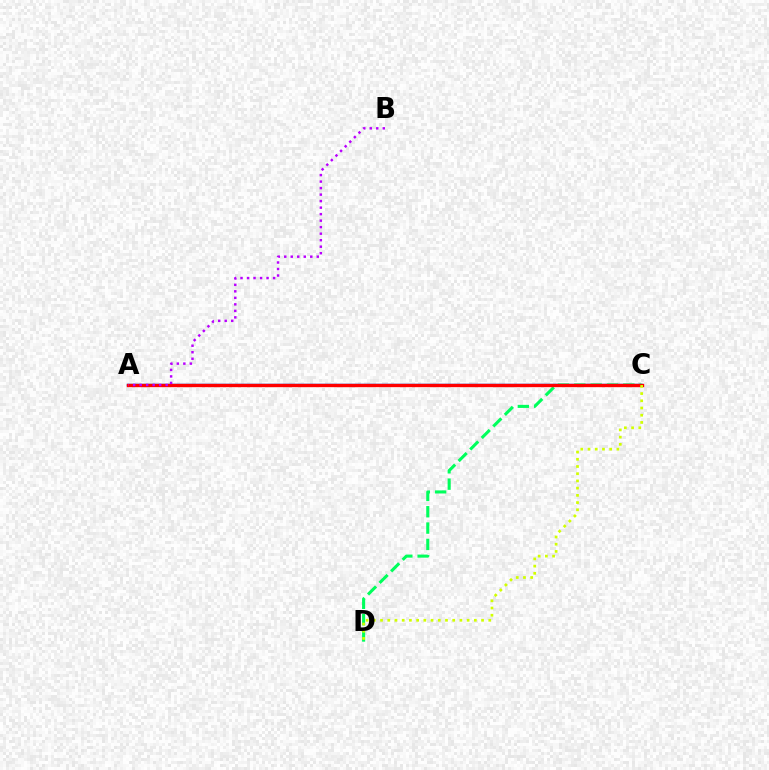{('A', 'C'): [{'color': '#0074ff', 'line_style': 'solid', 'thickness': 1.79}, {'color': '#ff0000', 'line_style': 'solid', 'thickness': 2.41}], ('C', 'D'): [{'color': '#00ff5c', 'line_style': 'dashed', 'thickness': 2.22}, {'color': '#d1ff00', 'line_style': 'dotted', 'thickness': 1.96}], ('A', 'B'): [{'color': '#b900ff', 'line_style': 'dotted', 'thickness': 1.77}]}